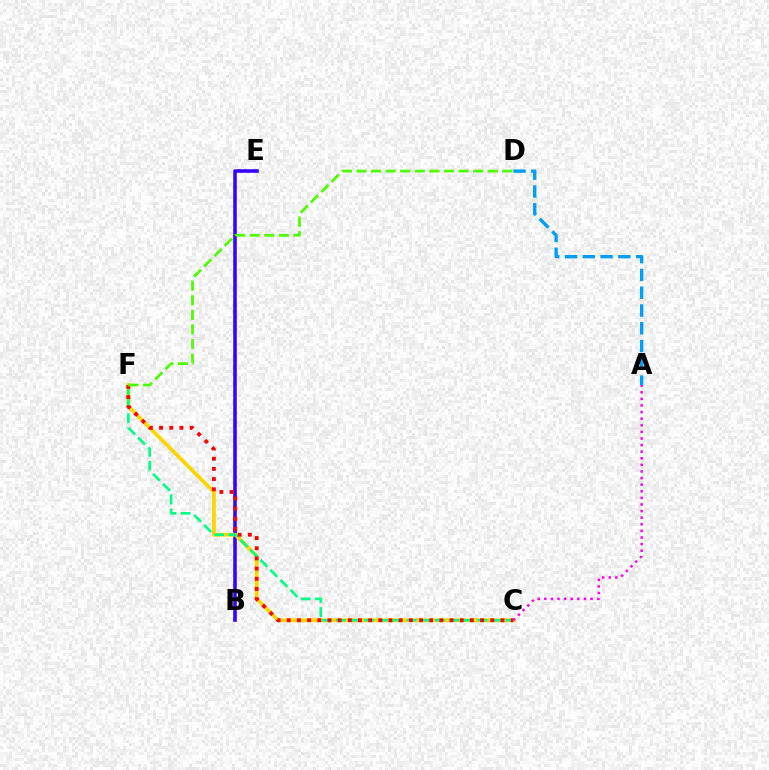{('B', 'E'): [{'color': '#3700ff', 'line_style': 'solid', 'thickness': 2.57}], ('C', 'F'): [{'color': '#ffd500', 'line_style': 'solid', 'thickness': 2.71}, {'color': '#00ff86', 'line_style': 'dashed', 'thickness': 1.92}, {'color': '#ff0000', 'line_style': 'dotted', 'thickness': 2.76}], ('A', 'C'): [{'color': '#ff00ed', 'line_style': 'dotted', 'thickness': 1.79}], ('A', 'D'): [{'color': '#009eff', 'line_style': 'dashed', 'thickness': 2.42}], ('D', 'F'): [{'color': '#4fff00', 'line_style': 'dashed', 'thickness': 1.98}]}